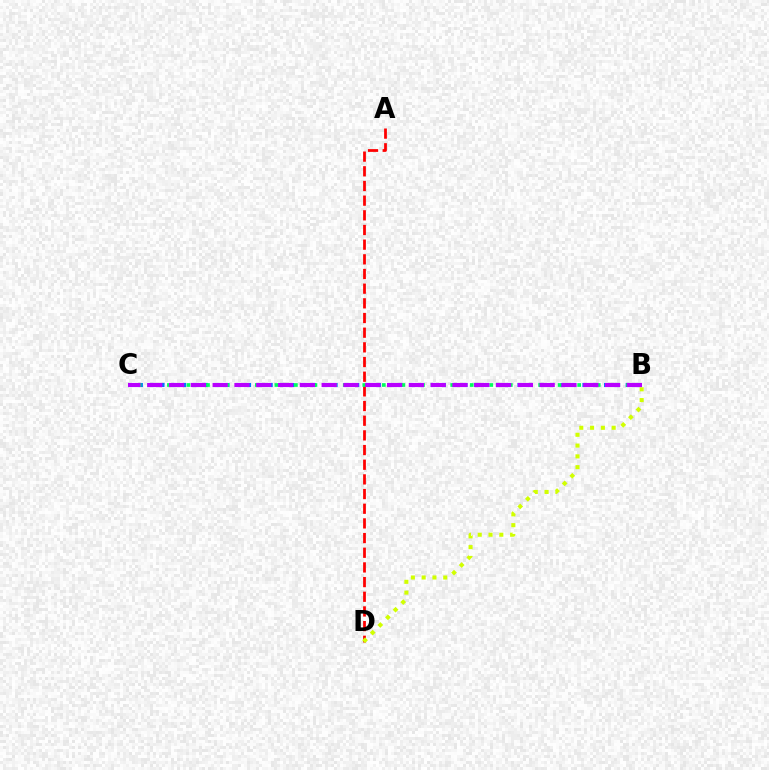{('B', 'C'): [{'color': '#0074ff', 'line_style': 'dotted', 'thickness': 2.94}, {'color': '#00ff5c', 'line_style': 'dotted', 'thickness': 2.65}, {'color': '#b900ff', 'line_style': 'dashed', 'thickness': 2.96}], ('A', 'D'): [{'color': '#ff0000', 'line_style': 'dashed', 'thickness': 1.99}], ('B', 'D'): [{'color': '#d1ff00', 'line_style': 'dotted', 'thickness': 2.93}]}